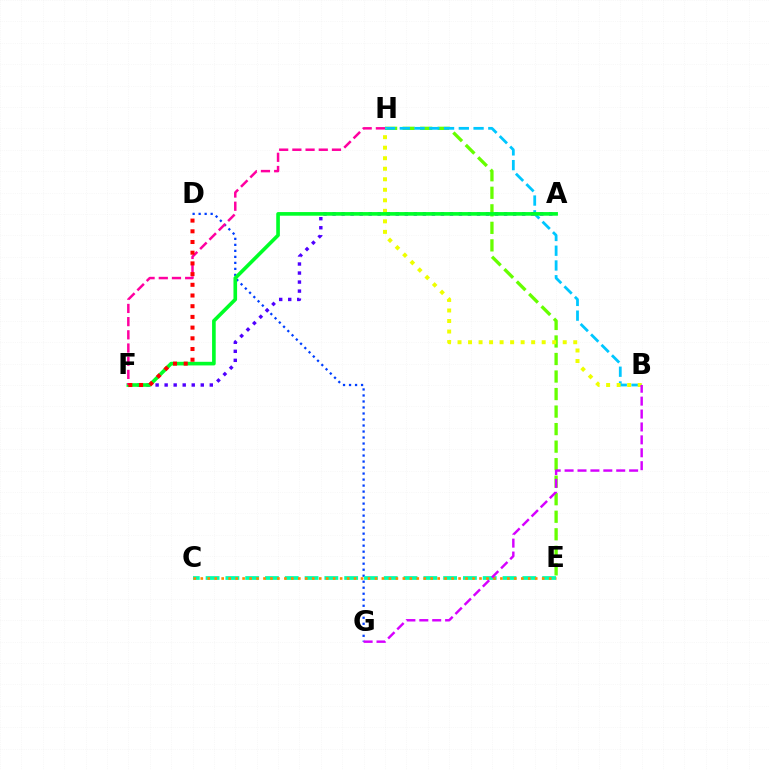{('D', 'G'): [{'color': '#003fff', 'line_style': 'dotted', 'thickness': 1.63}], ('E', 'H'): [{'color': '#66ff00', 'line_style': 'dashed', 'thickness': 2.38}], ('B', 'H'): [{'color': '#00c7ff', 'line_style': 'dashed', 'thickness': 2.0}, {'color': '#eeff00', 'line_style': 'dotted', 'thickness': 2.86}], ('A', 'F'): [{'color': '#4f00ff', 'line_style': 'dotted', 'thickness': 2.45}, {'color': '#00ff27', 'line_style': 'solid', 'thickness': 2.62}], ('C', 'E'): [{'color': '#00ffaf', 'line_style': 'dashed', 'thickness': 2.69}, {'color': '#ff8800', 'line_style': 'dotted', 'thickness': 1.89}], ('B', 'G'): [{'color': '#d600ff', 'line_style': 'dashed', 'thickness': 1.75}], ('F', 'H'): [{'color': '#ff00a0', 'line_style': 'dashed', 'thickness': 1.79}], ('D', 'F'): [{'color': '#ff0000', 'line_style': 'dotted', 'thickness': 2.91}]}